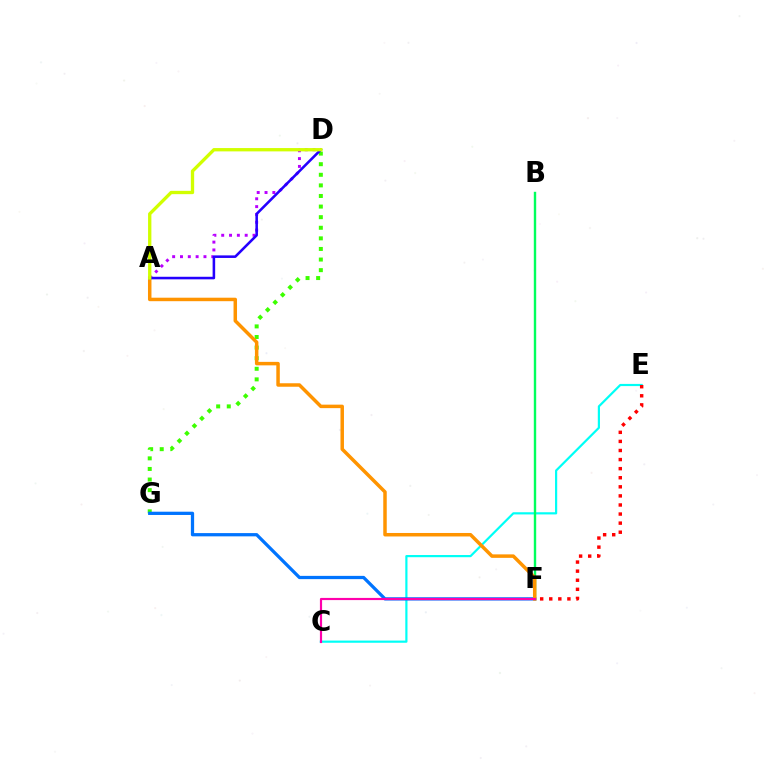{('D', 'G'): [{'color': '#3dff00', 'line_style': 'dotted', 'thickness': 2.88}], ('A', 'D'): [{'color': '#b900ff', 'line_style': 'dotted', 'thickness': 2.13}, {'color': '#2500ff', 'line_style': 'solid', 'thickness': 1.84}, {'color': '#d1ff00', 'line_style': 'solid', 'thickness': 2.39}], ('C', 'E'): [{'color': '#00fff6', 'line_style': 'solid', 'thickness': 1.58}], ('B', 'F'): [{'color': '#00ff5c', 'line_style': 'solid', 'thickness': 1.72}], ('E', 'F'): [{'color': '#ff0000', 'line_style': 'dotted', 'thickness': 2.47}], ('F', 'G'): [{'color': '#0074ff', 'line_style': 'solid', 'thickness': 2.35}], ('A', 'F'): [{'color': '#ff9400', 'line_style': 'solid', 'thickness': 2.51}], ('C', 'F'): [{'color': '#ff00ac', 'line_style': 'solid', 'thickness': 1.57}]}